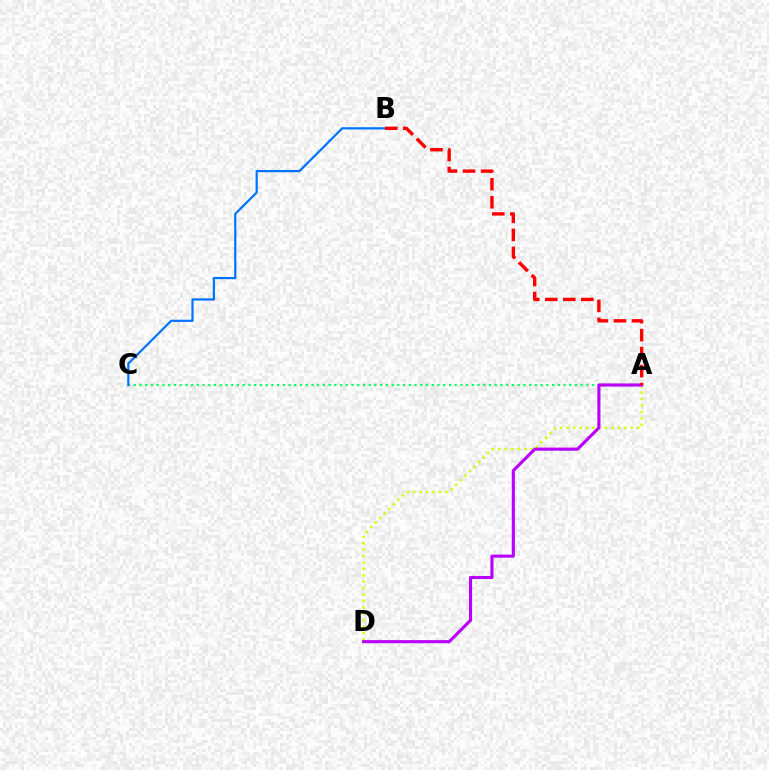{('A', 'D'): [{'color': '#d1ff00', 'line_style': 'dotted', 'thickness': 1.74}, {'color': '#b900ff', 'line_style': 'solid', 'thickness': 2.24}], ('A', 'C'): [{'color': '#00ff5c', 'line_style': 'dotted', 'thickness': 1.56}], ('B', 'C'): [{'color': '#0074ff', 'line_style': 'solid', 'thickness': 1.6}], ('A', 'B'): [{'color': '#ff0000', 'line_style': 'dashed', 'thickness': 2.45}]}